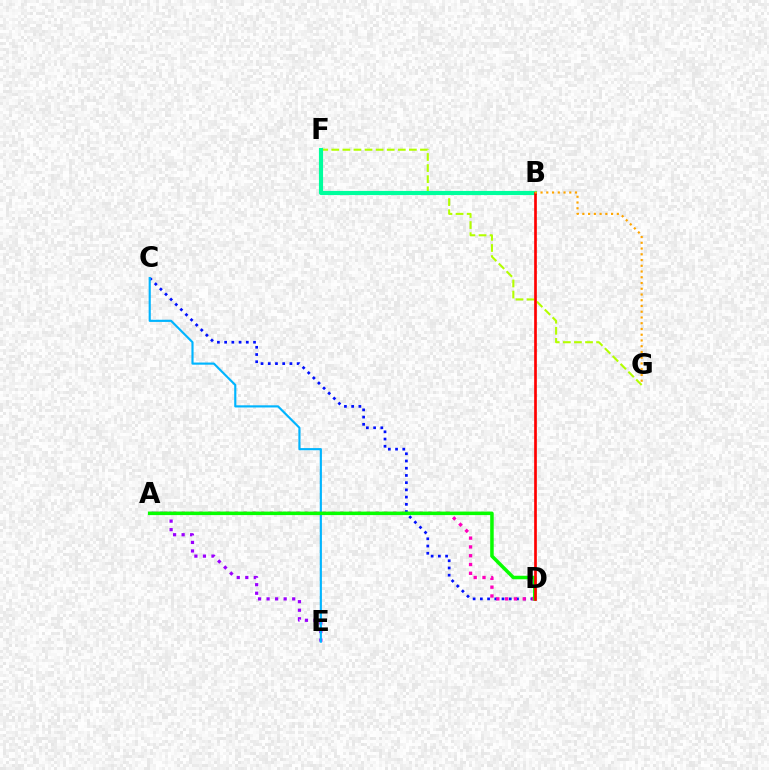{('A', 'E'): [{'color': '#9b00ff', 'line_style': 'dotted', 'thickness': 2.32}], ('C', 'D'): [{'color': '#0010ff', 'line_style': 'dotted', 'thickness': 1.96}], ('F', 'G'): [{'color': '#b3ff00', 'line_style': 'dashed', 'thickness': 1.51}], ('B', 'F'): [{'color': '#00ff9d', 'line_style': 'solid', 'thickness': 2.98}], ('C', 'E'): [{'color': '#00b5ff', 'line_style': 'solid', 'thickness': 1.55}], ('A', 'D'): [{'color': '#ff00bd', 'line_style': 'dotted', 'thickness': 2.39}, {'color': '#08ff00', 'line_style': 'solid', 'thickness': 2.53}], ('B', 'D'): [{'color': '#ff0000', 'line_style': 'solid', 'thickness': 1.94}], ('B', 'G'): [{'color': '#ffa500', 'line_style': 'dotted', 'thickness': 1.56}]}